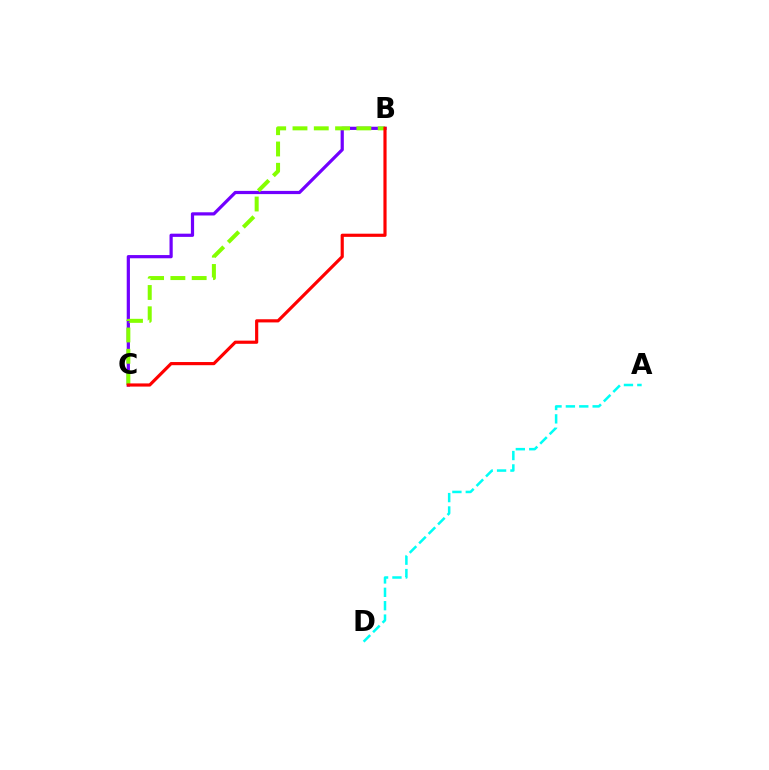{('A', 'D'): [{'color': '#00fff6', 'line_style': 'dashed', 'thickness': 1.82}], ('B', 'C'): [{'color': '#7200ff', 'line_style': 'solid', 'thickness': 2.31}, {'color': '#84ff00', 'line_style': 'dashed', 'thickness': 2.89}, {'color': '#ff0000', 'line_style': 'solid', 'thickness': 2.28}]}